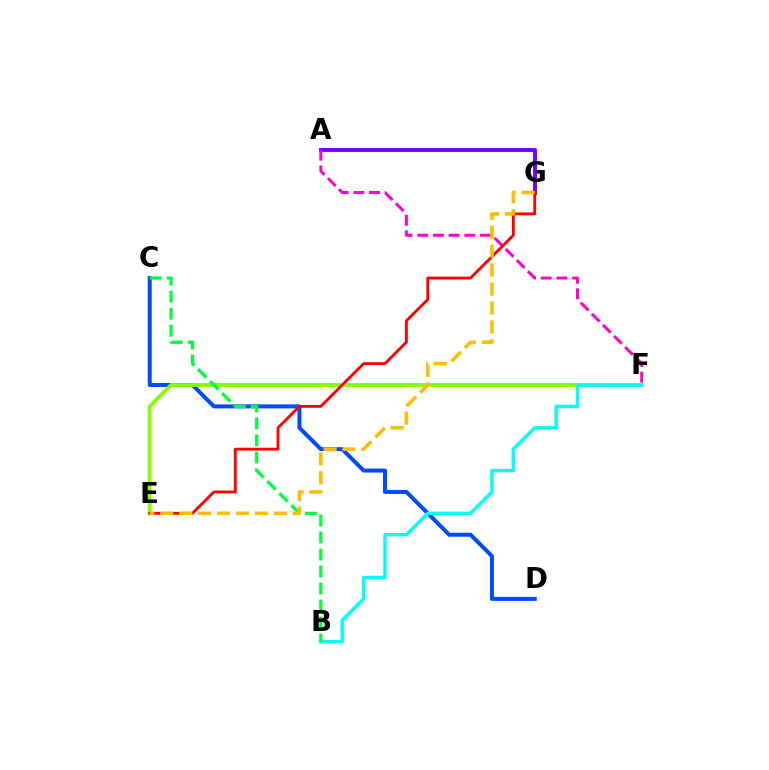{('C', 'D'): [{'color': '#004bff', 'line_style': 'solid', 'thickness': 2.88}], ('E', 'F'): [{'color': '#84ff00', 'line_style': 'solid', 'thickness': 2.74}], ('B', 'F'): [{'color': '#00fff6', 'line_style': 'solid', 'thickness': 2.45}], ('A', 'G'): [{'color': '#7200ff', 'line_style': 'solid', 'thickness': 2.81}], ('B', 'C'): [{'color': '#00ff39', 'line_style': 'dashed', 'thickness': 2.31}], ('A', 'F'): [{'color': '#ff00cf', 'line_style': 'dashed', 'thickness': 2.13}], ('E', 'G'): [{'color': '#ff0000', 'line_style': 'solid', 'thickness': 2.05}, {'color': '#ffbd00', 'line_style': 'dashed', 'thickness': 2.58}]}